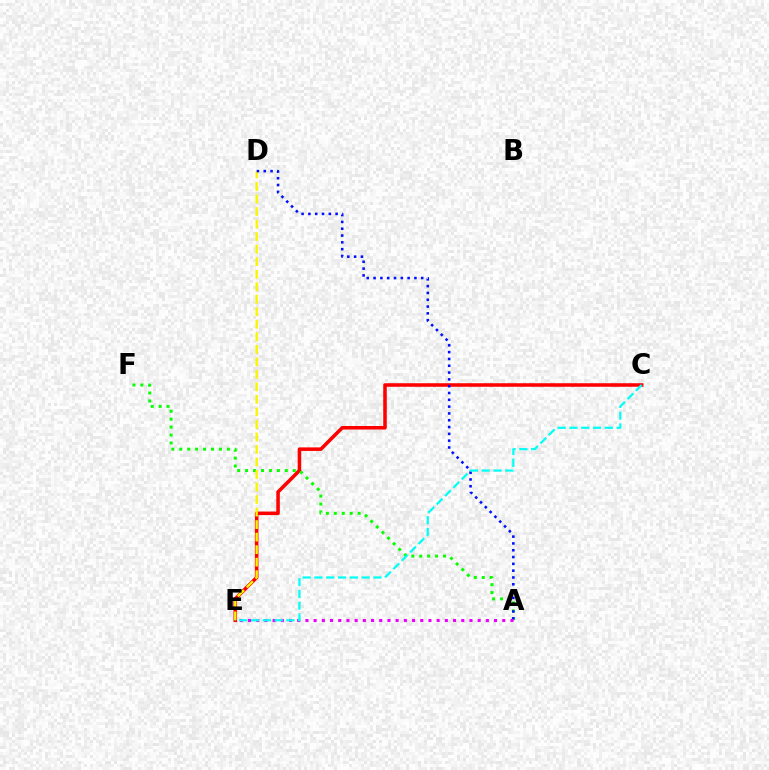{('C', 'E'): [{'color': '#ff0000', 'line_style': 'solid', 'thickness': 2.55}, {'color': '#00fff6', 'line_style': 'dashed', 'thickness': 1.6}], ('A', 'F'): [{'color': '#08ff00', 'line_style': 'dotted', 'thickness': 2.15}], ('D', 'E'): [{'color': '#fcf500', 'line_style': 'dashed', 'thickness': 1.7}], ('A', 'D'): [{'color': '#0010ff', 'line_style': 'dotted', 'thickness': 1.85}], ('A', 'E'): [{'color': '#ee00ff', 'line_style': 'dotted', 'thickness': 2.23}]}